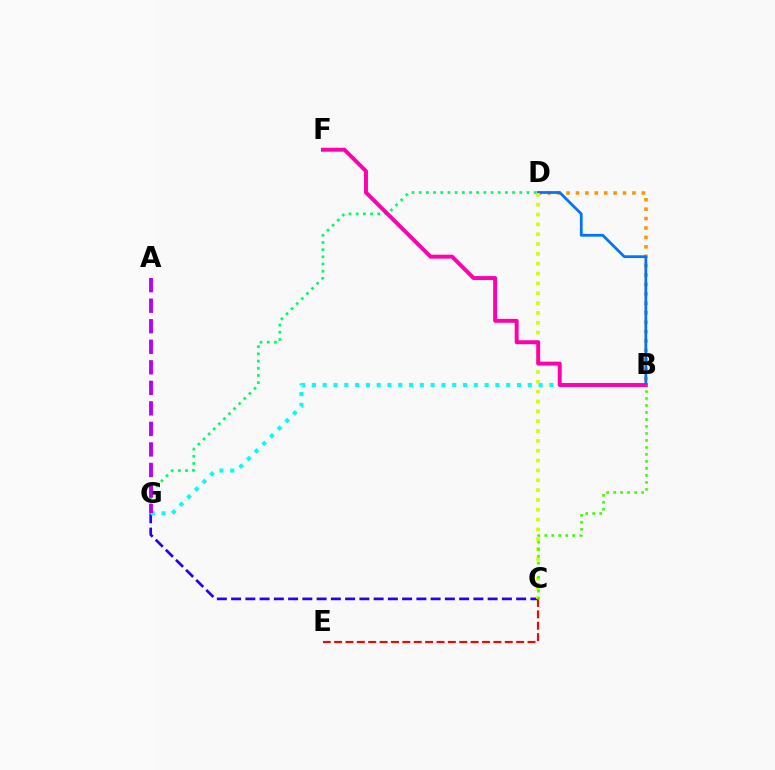{('C', 'G'): [{'color': '#2500ff', 'line_style': 'dashed', 'thickness': 1.94}], ('B', 'D'): [{'color': '#ff9400', 'line_style': 'dotted', 'thickness': 2.56}, {'color': '#0074ff', 'line_style': 'solid', 'thickness': 1.99}], ('C', 'E'): [{'color': '#ff0000', 'line_style': 'dashed', 'thickness': 1.55}], ('B', 'G'): [{'color': '#00fff6', 'line_style': 'dotted', 'thickness': 2.93}], ('C', 'D'): [{'color': '#d1ff00', 'line_style': 'dotted', 'thickness': 2.67}], ('D', 'G'): [{'color': '#00ff5c', 'line_style': 'dotted', 'thickness': 1.95}], ('B', 'F'): [{'color': '#ff00ac', 'line_style': 'solid', 'thickness': 2.83}], ('A', 'G'): [{'color': '#b900ff', 'line_style': 'dashed', 'thickness': 2.79}], ('B', 'C'): [{'color': '#3dff00', 'line_style': 'dotted', 'thickness': 1.9}]}